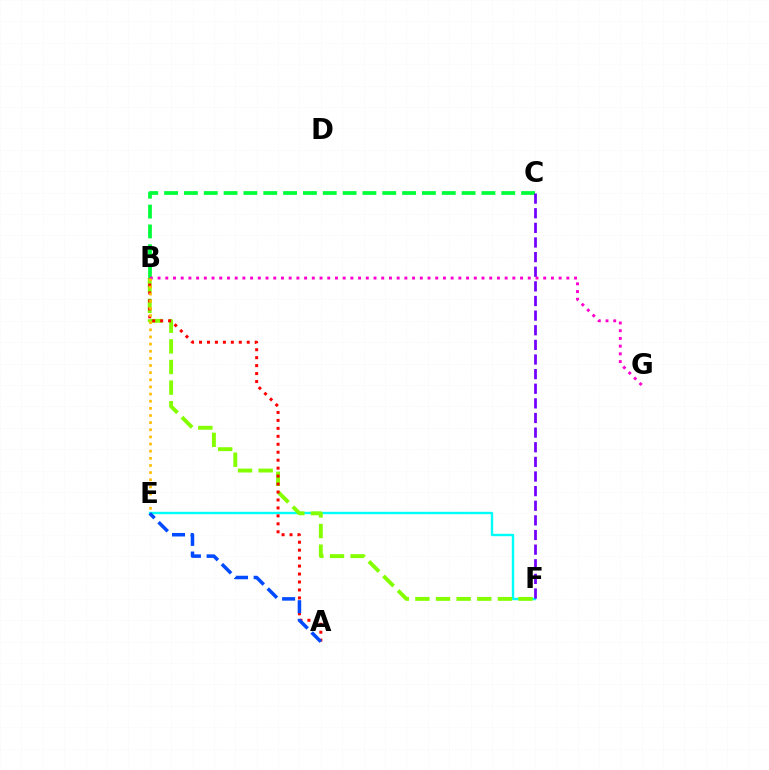{('E', 'F'): [{'color': '#00fff6', 'line_style': 'solid', 'thickness': 1.71}], ('B', 'C'): [{'color': '#00ff39', 'line_style': 'dashed', 'thickness': 2.69}], ('B', 'F'): [{'color': '#84ff00', 'line_style': 'dashed', 'thickness': 2.8}], ('A', 'B'): [{'color': '#ff0000', 'line_style': 'dotted', 'thickness': 2.16}], ('B', 'G'): [{'color': '#ff00cf', 'line_style': 'dotted', 'thickness': 2.1}], ('C', 'F'): [{'color': '#7200ff', 'line_style': 'dashed', 'thickness': 1.99}], ('A', 'E'): [{'color': '#004bff', 'line_style': 'dashed', 'thickness': 2.53}], ('B', 'E'): [{'color': '#ffbd00', 'line_style': 'dotted', 'thickness': 1.94}]}